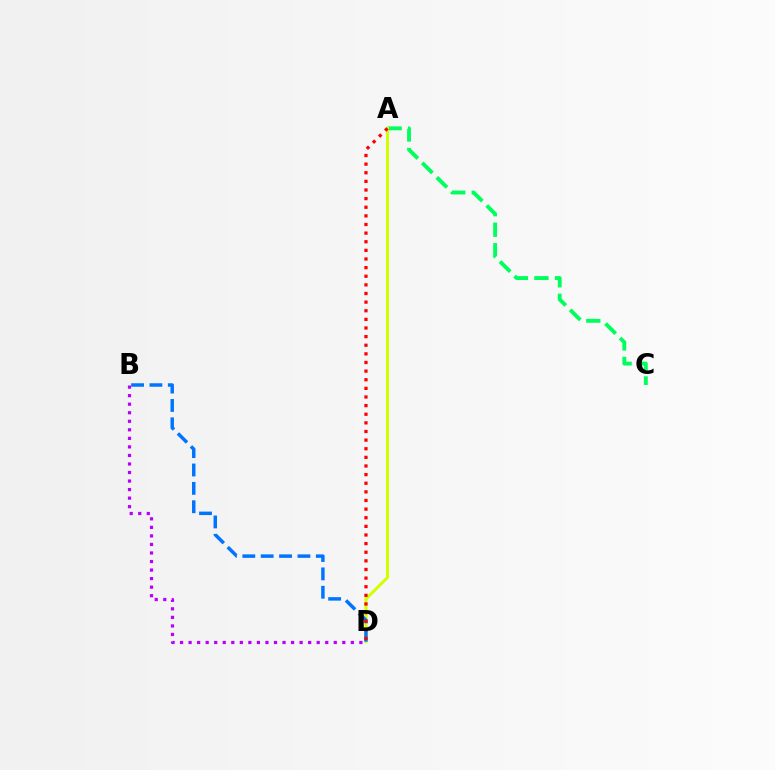{('A', 'C'): [{'color': '#00ff5c', 'line_style': 'dashed', 'thickness': 2.79}], ('A', 'D'): [{'color': '#d1ff00', 'line_style': 'solid', 'thickness': 2.15}, {'color': '#ff0000', 'line_style': 'dotted', 'thickness': 2.34}], ('B', 'D'): [{'color': '#0074ff', 'line_style': 'dashed', 'thickness': 2.5}, {'color': '#b900ff', 'line_style': 'dotted', 'thickness': 2.32}]}